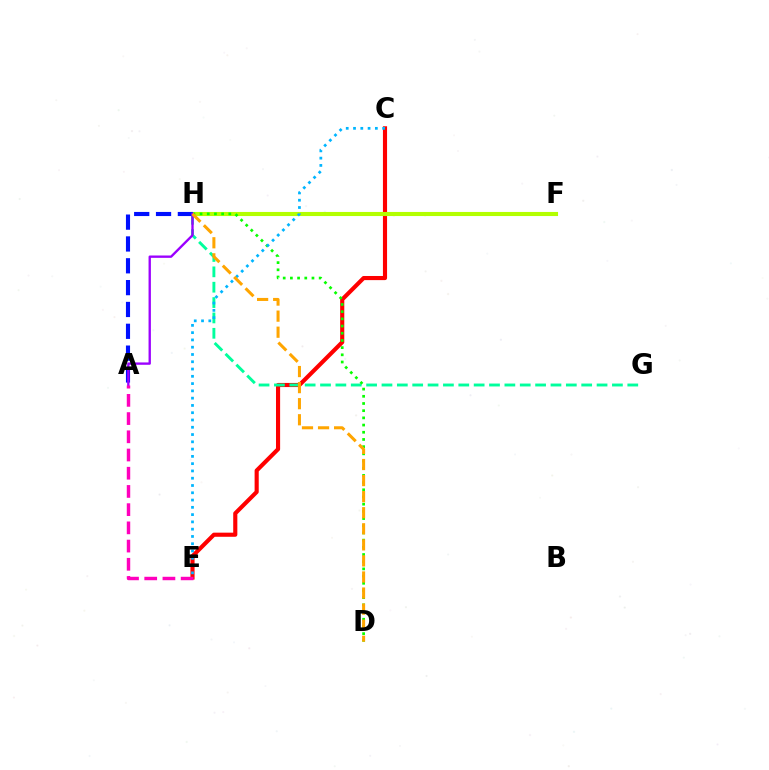{('C', 'E'): [{'color': '#ff0000', 'line_style': 'solid', 'thickness': 2.97}, {'color': '#00b5ff', 'line_style': 'dotted', 'thickness': 1.98}], ('G', 'H'): [{'color': '#00ff9d', 'line_style': 'dashed', 'thickness': 2.09}], ('F', 'H'): [{'color': '#b3ff00', 'line_style': 'solid', 'thickness': 2.95}], ('A', 'H'): [{'color': '#0010ff', 'line_style': 'dashed', 'thickness': 2.97}, {'color': '#9b00ff', 'line_style': 'solid', 'thickness': 1.69}], ('D', 'H'): [{'color': '#08ff00', 'line_style': 'dotted', 'thickness': 1.95}, {'color': '#ffa500', 'line_style': 'dashed', 'thickness': 2.18}], ('A', 'E'): [{'color': '#ff00bd', 'line_style': 'dashed', 'thickness': 2.47}]}